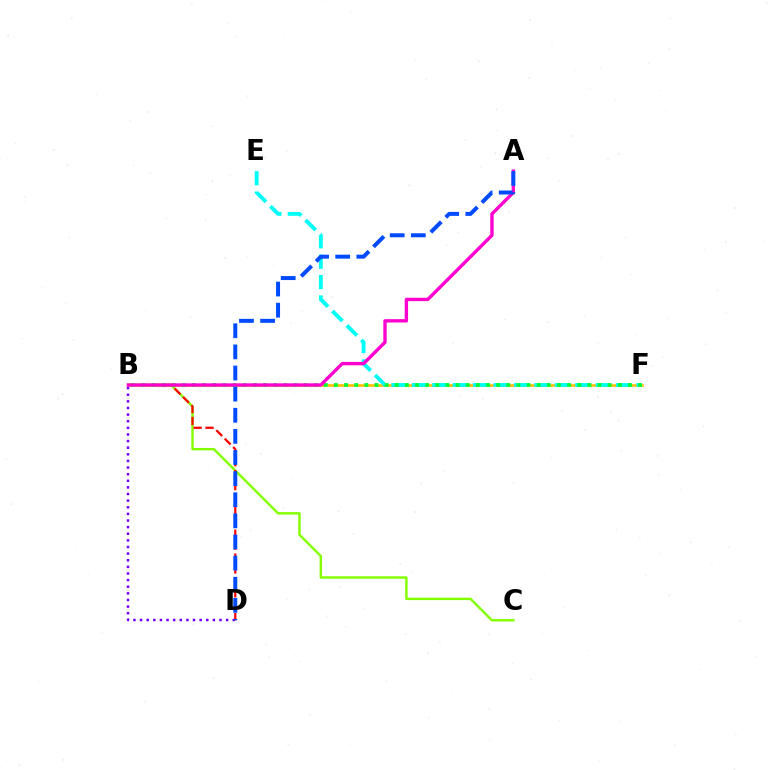{('B', 'F'): [{'color': '#ffbd00', 'line_style': 'solid', 'thickness': 1.85}, {'color': '#00ff39', 'line_style': 'dotted', 'thickness': 2.75}], ('B', 'D'): [{'color': '#7200ff', 'line_style': 'dotted', 'thickness': 1.8}, {'color': '#ff0000', 'line_style': 'dashed', 'thickness': 1.62}], ('B', 'C'): [{'color': '#84ff00', 'line_style': 'solid', 'thickness': 1.75}], ('E', 'F'): [{'color': '#00fff6', 'line_style': 'dashed', 'thickness': 2.77}], ('A', 'B'): [{'color': '#ff00cf', 'line_style': 'solid', 'thickness': 2.42}], ('A', 'D'): [{'color': '#004bff', 'line_style': 'dashed', 'thickness': 2.87}]}